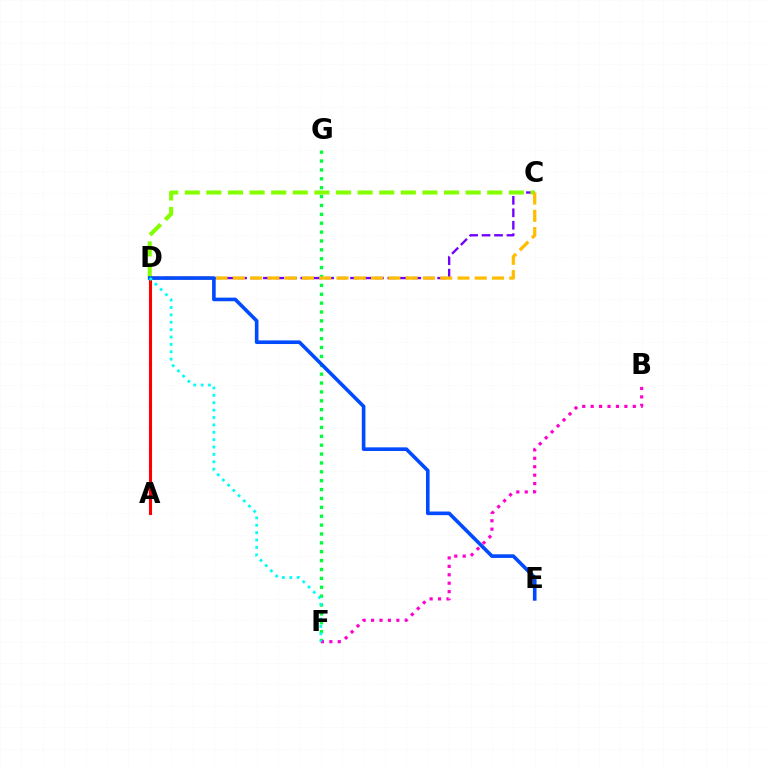{('C', 'D'): [{'color': '#7200ff', 'line_style': 'dashed', 'thickness': 1.69}, {'color': '#84ff00', 'line_style': 'dashed', 'thickness': 2.94}, {'color': '#ffbd00', 'line_style': 'dashed', 'thickness': 2.35}], ('F', 'G'): [{'color': '#00ff39', 'line_style': 'dotted', 'thickness': 2.41}], ('A', 'D'): [{'color': '#ff0000', 'line_style': 'solid', 'thickness': 2.21}], ('D', 'E'): [{'color': '#004bff', 'line_style': 'solid', 'thickness': 2.61}], ('B', 'F'): [{'color': '#ff00cf', 'line_style': 'dotted', 'thickness': 2.29}], ('D', 'F'): [{'color': '#00fff6', 'line_style': 'dotted', 'thickness': 2.01}]}